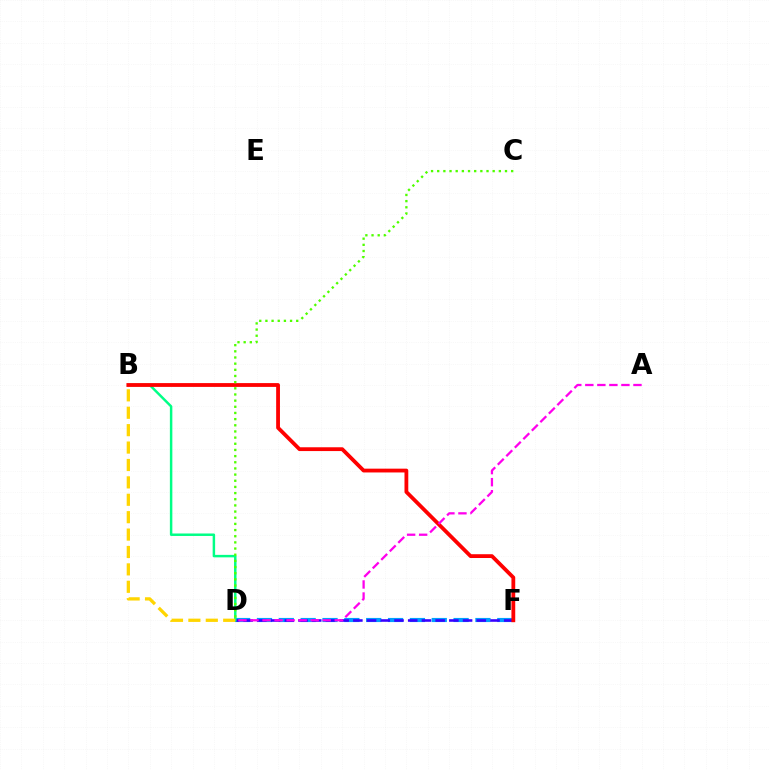{('D', 'F'): [{'color': '#009eff', 'line_style': 'dashed', 'thickness': 2.97}, {'color': '#3700ff', 'line_style': 'dashed', 'thickness': 1.86}], ('B', 'D'): [{'color': '#00ff86', 'line_style': 'solid', 'thickness': 1.78}, {'color': '#ffd500', 'line_style': 'dashed', 'thickness': 2.36}], ('B', 'F'): [{'color': '#ff0000', 'line_style': 'solid', 'thickness': 2.74}], ('C', 'D'): [{'color': '#4fff00', 'line_style': 'dotted', 'thickness': 1.67}], ('A', 'D'): [{'color': '#ff00ed', 'line_style': 'dashed', 'thickness': 1.63}]}